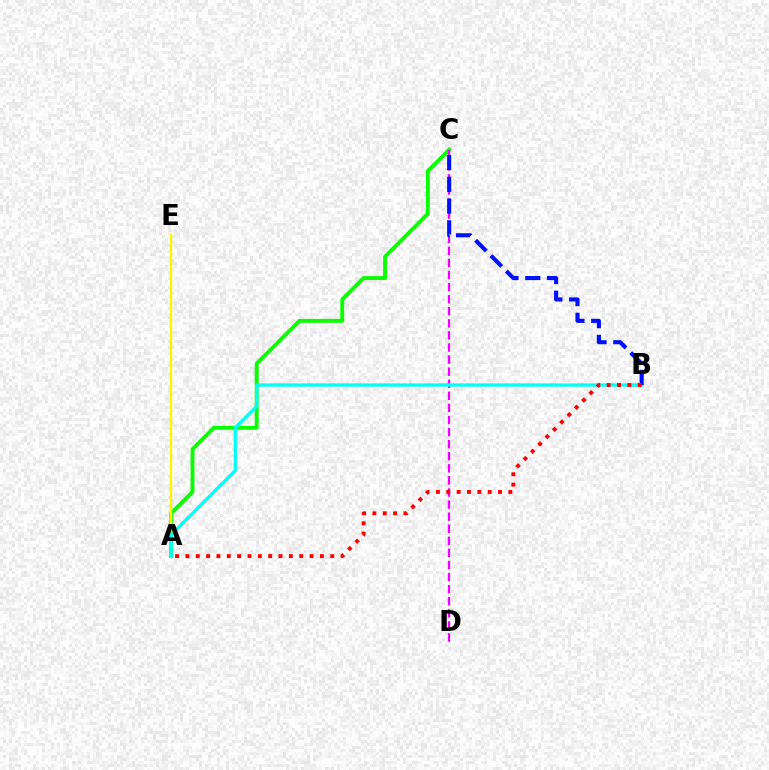{('A', 'C'): [{'color': '#08ff00', 'line_style': 'solid', 'thickness': 2.78}], ('A', 'E'): [{'color': '#fcf500', 'line_style': 'solid', 'thickness': 1.7}], ('C', 'D'): [{'color': '#ee00ff', 'line_style': 'dashed', 'thickness': 1.64}], ('A', 'B'): [{'color': '#00fff6', 'line_style': 'solid', 'thickness': 2.33}, {'color': '#ff0000', 'line_style': 'dotted', 'thickness': 2.81}], ('B', 'C'): [{'color': '#0010ff', 'line_style': 'dashed', 'thickness': 2.95}]}